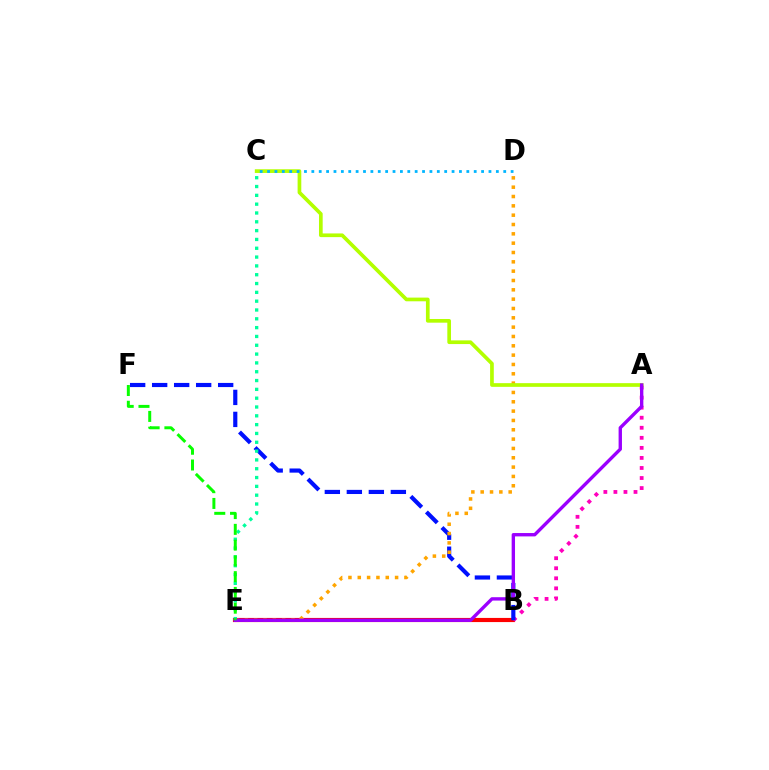{('B', 'E'): [{'color': '#ff0000', 'line_style': 'solid', 'thickness': 2.99}], ('A', 'B'): [{'color': '#ff00bd', 'line_style': 'dotted', 'thickness': 2.73}], ('B', 'F'): [{'color': '#0010ff', 'line_style': 'dashed', 'thickness': 2.99}], ('D', 'E'): [{'color': '#ffa500', 'line_style': 'dotted', 'thickness': 2.54}], ('A', 'C'): [{'color': '#b3ff00', 'line_style': 'solid', 'thickness': 2.66}], ('C', 'E'): [{'color': '#00ff9d', 'line_style': 'dotted', 'thickness': 2.4}], ('C', 'D'): [{'color': '#00b5ff', 'line_style': 'dotted', 'thickness': 2.01}], ('A', 'E'): [{'color': '#9b00ff', 'line_style': 'solid', 'thickness': 2.42}], ('E', 'F'): [{'color': '#08ff00', 'line_style': 'dashed', 'thickness': 2.14}]}